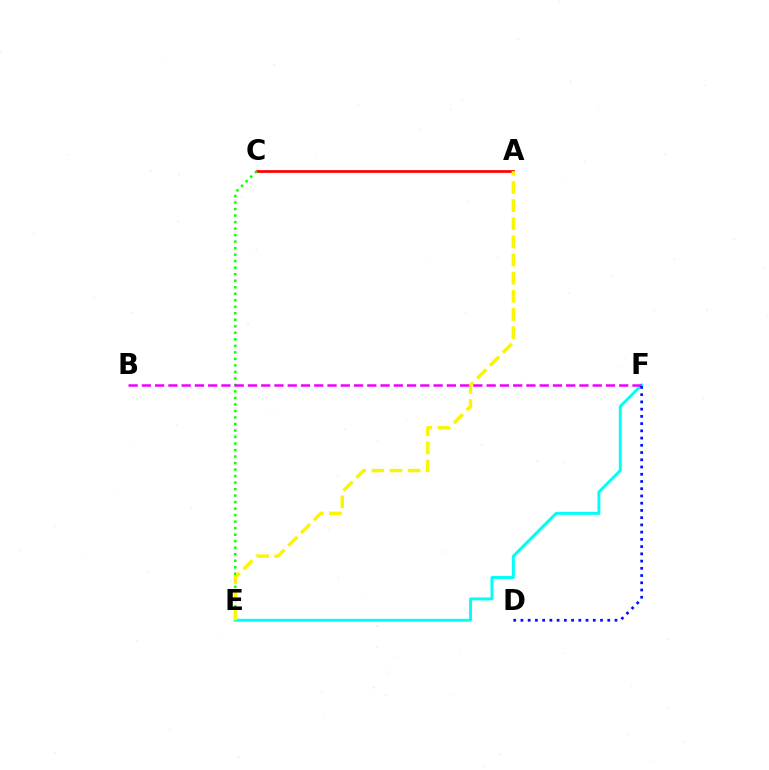{('A', 'C'): [{'color': '#ff0000', 'line_style': 'solid', 'thickness': 1.95}], ('C', 'E'): [{'color': '#08ff00', 'line_style': 'dotted', 'thickness': 1.77}], ('E', 'F'): [{'color': '#00fff6', 'line_style': 'solid', 'thickness': 2.12}], ('A', 'E'): [{'color': '#fcf500', 'line_style': 'dashed', 'thickness': 2.46}], ('B', 'F'): [{'color': '#ee00ff', 'line_style': 'dashed', 'thickness': 1.8}], ('D', 'F'): [{'color': '#0010ff', 'line_style': 'dotted', 'thickness': 1.97}]}